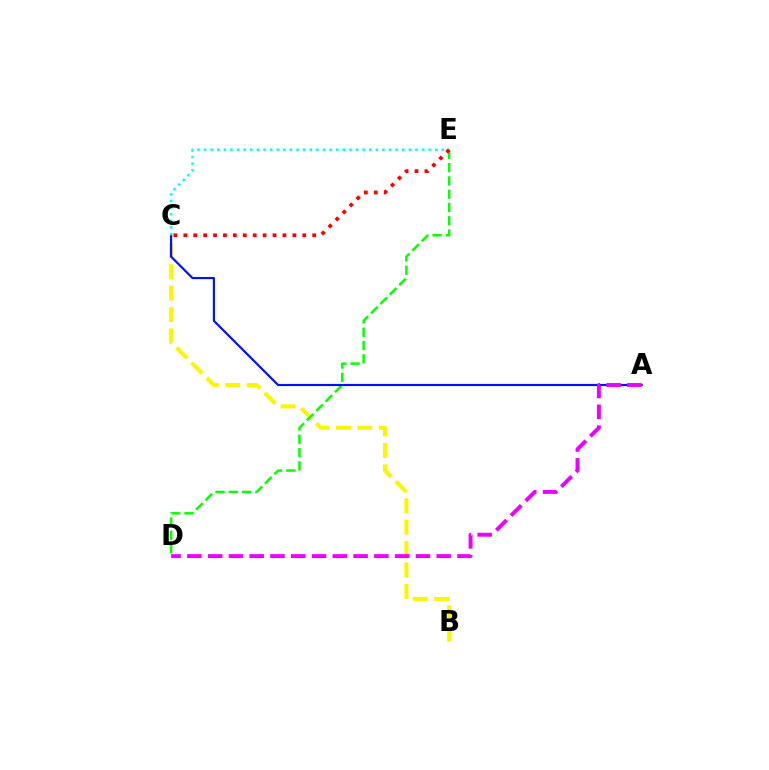{('B', 'C'): [{'color': '#fcf500', 'line_style': 'dashed', 'thickness': 2.91}], ('D', 'E'): [{'color': '#08ff00', 'line_style': 'dashed', 'thickness': 1.8}], ('A', 'C'): [{'color': '#0010ff', 'line_style': 'solid', 'thickness': 1.55}], ('C', 'E'): [{'color': '#00fff6', 'line_style': 'dotted', 'thickness': 1.8}, {'color': '#ff0000', 'line_style': 'dotted', 'thickness': 2.69}], ('A', 'D'): [{'color': '#ee00ff', 'line_style': 'dashed', 'thickness': 2.82}]}